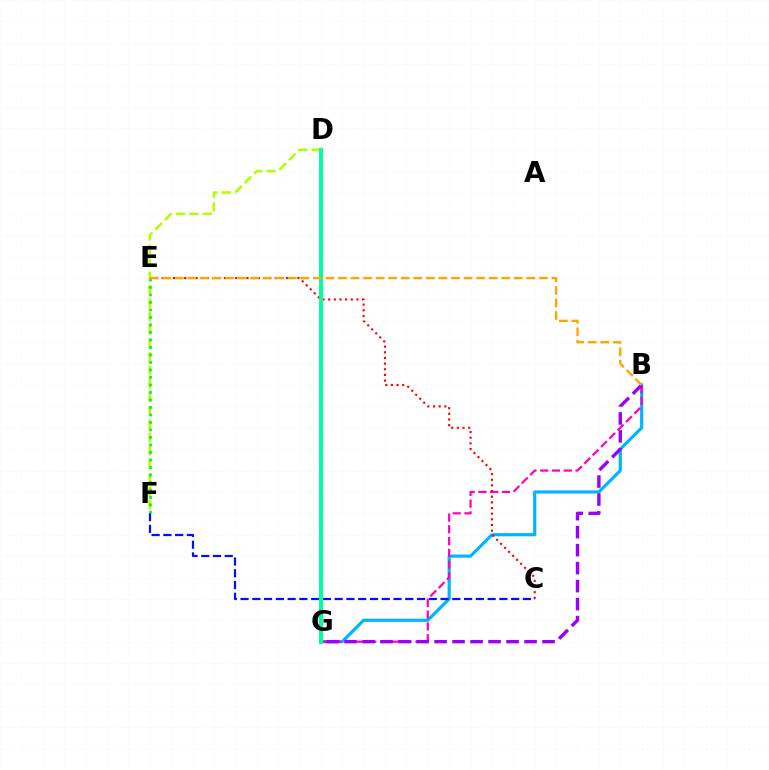{('B', 'G'): [{'color': '#00b5ff', 'line_style': 'solid', 'thickness': 2.27}, {'color': '#ff00bd', 'line_style': 'dashed', 'thickness': 1.6}, {'color': '#9b00ff', 'line_style': 'dashed', 'thickness': 2.44}], ('C', 'F'): [{'color': '#0010ff', 'line_style': 'dashed', 'thickness': 1.6}], ('D', 'F'): [{'color': '#b3ff00', 'line_style': 'dashed', 'thickness': 1.83}], ('C', 'E'): [{'color': '#ff0000', 'line_style': 'dotted', 'thickness': 1.54}], ('E', 'F'): [{'color': '#08ff00', 'line_style': 'dotted', 'thickness': 2.04}], ('D', 'G'): [{'color': '#00ff9d', 'line_style': 'solid', 'thickness': 2.89}], ('B', 'E'): [{'color': '#ffa500', 'line_style': 'dashed', 'thickness': 1.71}]}